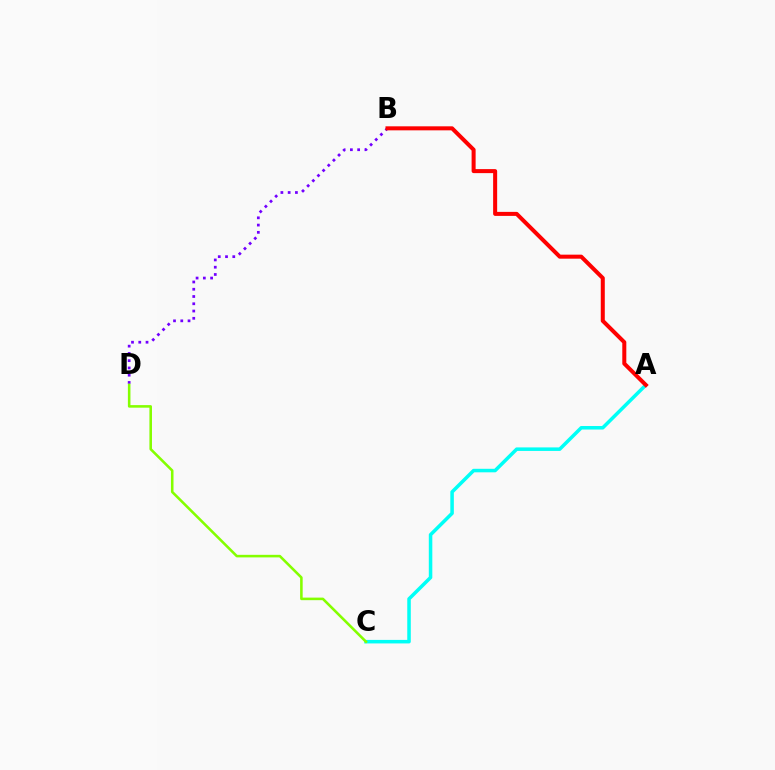{('A', 'C'): [{'color': '#00fff6', 'line_style': 'solid', 'thickness': 2.53}], ('B', 'D'): [{'color': '#7200ff', 'line_style': 'dotted', 'thickness': 1.97}], ('A', 'B'): [{'color': '#ff0000', 'line_style': 'solid', 'thickness': 2.9}], ('C', 'D'): [{'color': '#84ff00', 'line_style': 'solid', 'thickness': 1.85}]}